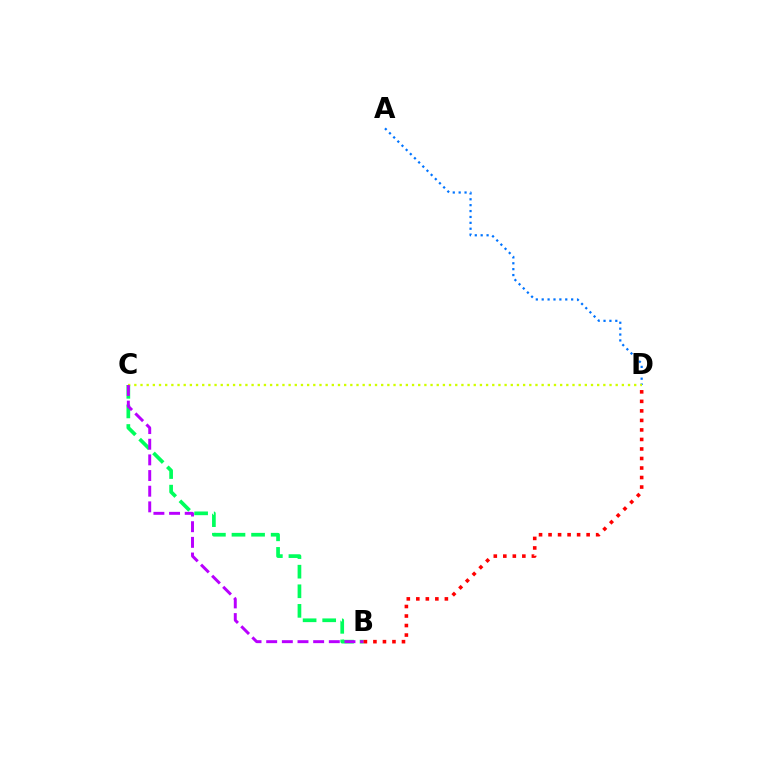{('B', 'C'): [{'color': '#00ff5c', 'line_style': 'dashed', 'thickness': 2.66}, {'color': '#b900ff', 'line_style': 'dashed', 'thickness': 2.13}], ('A', 'D'): [{'color': '#0074ff', 'line_style': 'dotted', 'thickness': 1.6}], ('C', 'D'): [{'color': '#d1ff00', 'line_style': 'dotted', 'thickness': 1.68}], ('B', 'D'): [{'color': '#ff0000', 'line_style': 'dotted', 'thickness': 2.59}]}